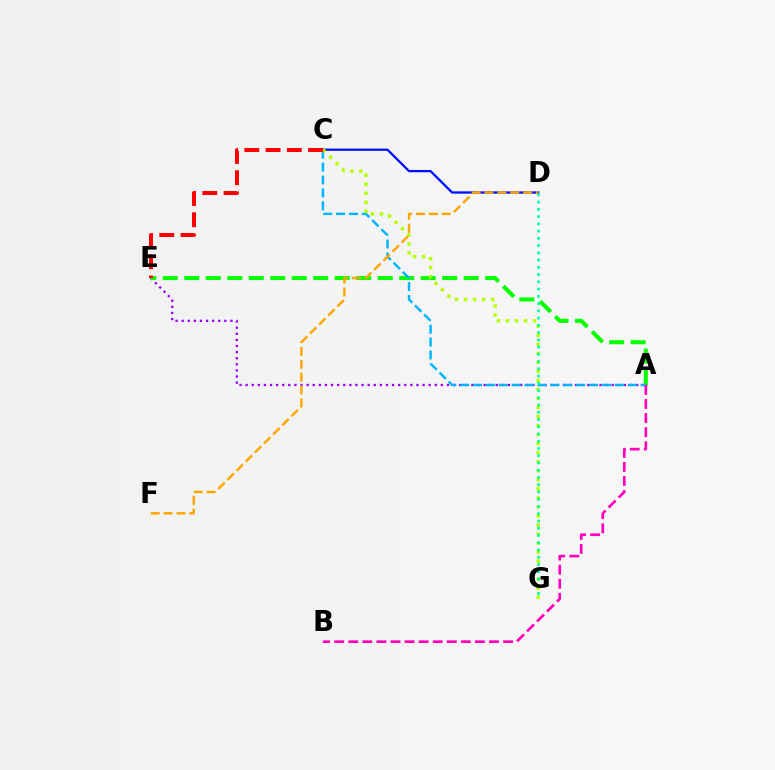{('A', 'E'): [{'color': '#9b00ff', 'line_style': 'dotted', 'thickness': 1.66}, {'color': '#08ff00', 'line_style': 'dashed', 'thickness': 2.92}], ('A', 'C'): [{'color': '#00b5ff', 'line_style': 'dashed', 'thickness': 1.75}], ('C', 'D'): [{'color': '#0010ff', 'line_style': 'solid', 'thickness': 1.64}], ('C', 'G'): [{'color': '#b3ff00', 'line_style': 'dotted', 'thickness': 2.45}], ('A', 'B'): [{'color': '#ff00bd', 'line_style': 'dashed', 'thickness': 1.91}], ('D', 'G'): [{'color': '#00ff9d', 'line_style': 'dotted', 'thickness': 1.97}], ('D', 'F'): [{'color': '#ffa500', 'line_style': 'dashed', 'thickness': 1.75}], ('C', 'E'): [{'color': '#ff0000', 'line_style': 'dashed', 'thickness': 2.89}]}